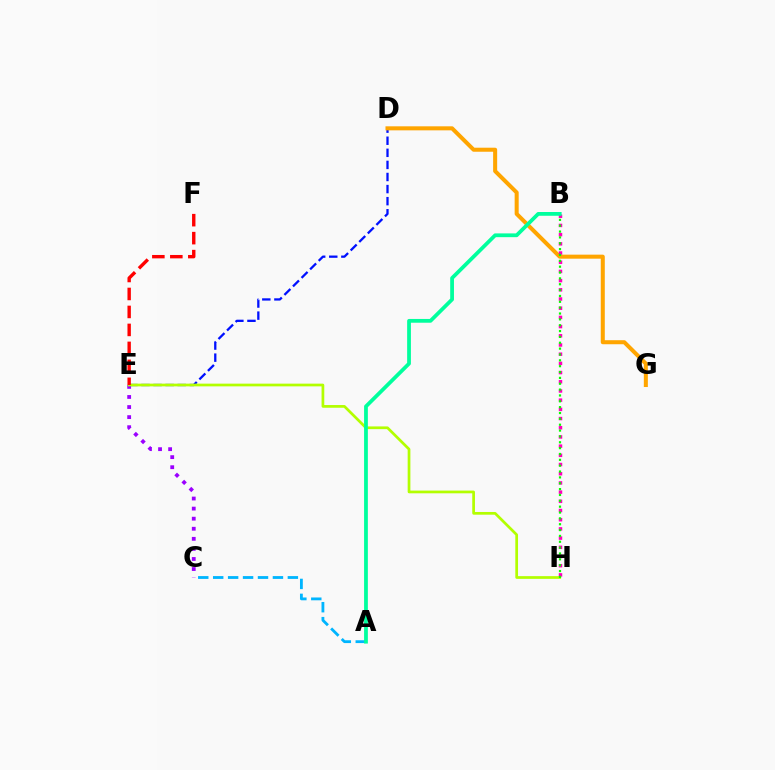{('C', 'E'): [{'color': '#9b00ff', 'line_style': 'dotted', 'thickness': 2.74}], ('D', 'E'): [{'color': '#0010ff', 'line_style': 'dashed', 'thickness': 1.64}], ('E', 'H'): [{'color': '#b3ff00', 'line_style': 'solid', 'thickness': 1.96}], ('D', 'G'): [{'color': '#ffa500', 'line_style': 'solid', 'thickness': 2.9}], ('A', 'C'): [{'color': '#00b5ff', 'line_style': 'dashed', 'thickness': 2.03}], ('B', 'H'): [{'color': '#ff00bd', 'line_style': 'dotted', 'thickness': 2.5}, {'color': '#08ff00', 'line_style': 'dotted', 'thickness': 1.59}], ('E', 'F'): [{'color': '#ff0000', 'line_style': 'dashed', 'thickness': 2.44}], ('A', 'B'): [{'color': '#00ff9d', 'line_style': 'solid', 'thickness': 2.71}]}